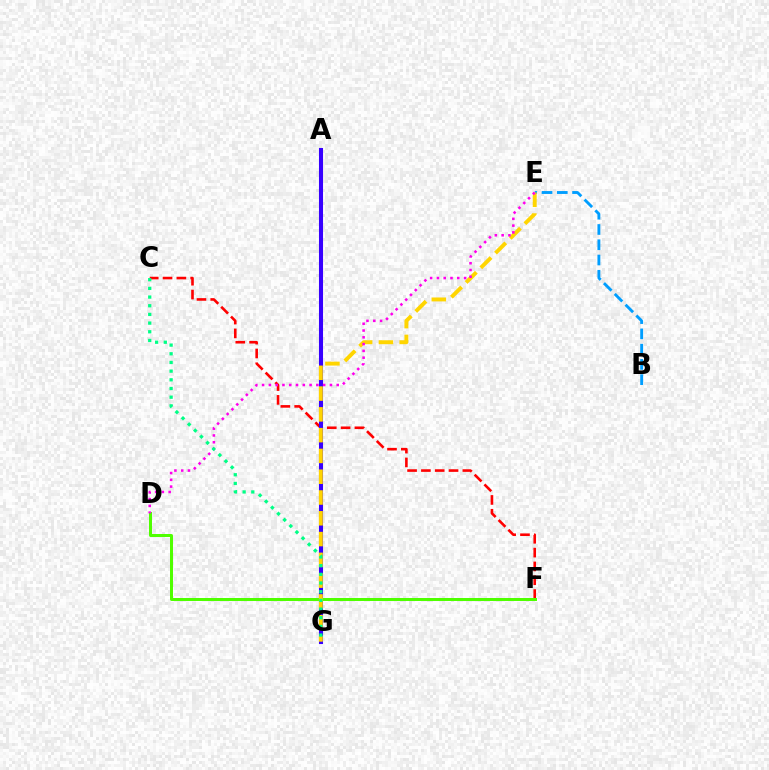{('C', 'F'): [{'color': '#ff0000', 'line_style': 'dashed', 'thickness': 1.88}], ('A', 'G'): [{'color': '#3700ff', 'line_style': 'solid', 'thickness': 2.92}], ('D', 'F'): [{'color': '#4fff00', 'line_style': 'solid', 'thickness': 2.16}], ('B', 'E'): [{'color': '#009eff', 'line_style': 'dashed', 'thickness': 2.07}], ('E', 'G'): [{'color': '#ffd500', 'line_style': 'dashed', 'thickness': 2.82}], ('D', 'E'): [{'color': '#ff00ed', 'line_style': 'dotted', 'thickness': 1.84}], ('C', 'G'): [{'color': '#00ff86', 'line_style': 'dotted', 'thickness': 2.36}]}